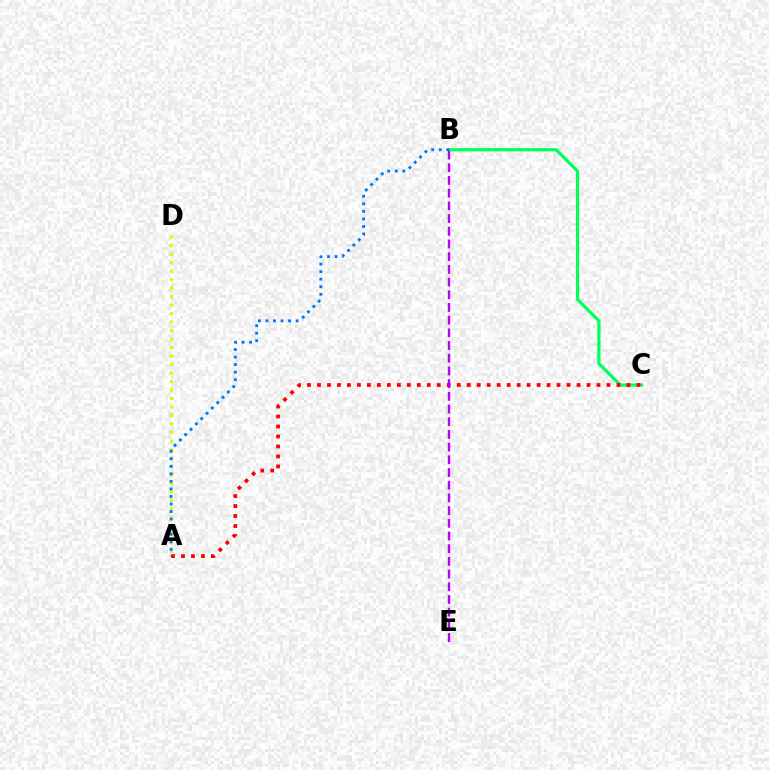{('B', 'C'): [{'color': '#00ff5c', 'line_style': 'solid', 'thickness': 2.29}], ('A', 'C'): [{'color': '#ff0000', 'line_style': 'dotted', 'thickness': 2.71}], ('A', 'D'): [{'color': '#d1ff00', 'line_style': 'dotted', 'thickness': 2.31}], ('A', 'B'): [{'color': '#0074ff', 'line_style': 'dotted', 'thickness': 2.05}], ('B', 'E'): [{'color': '#b900ff', 'line_style': 'dashed', 'thickness': 1.72}]}